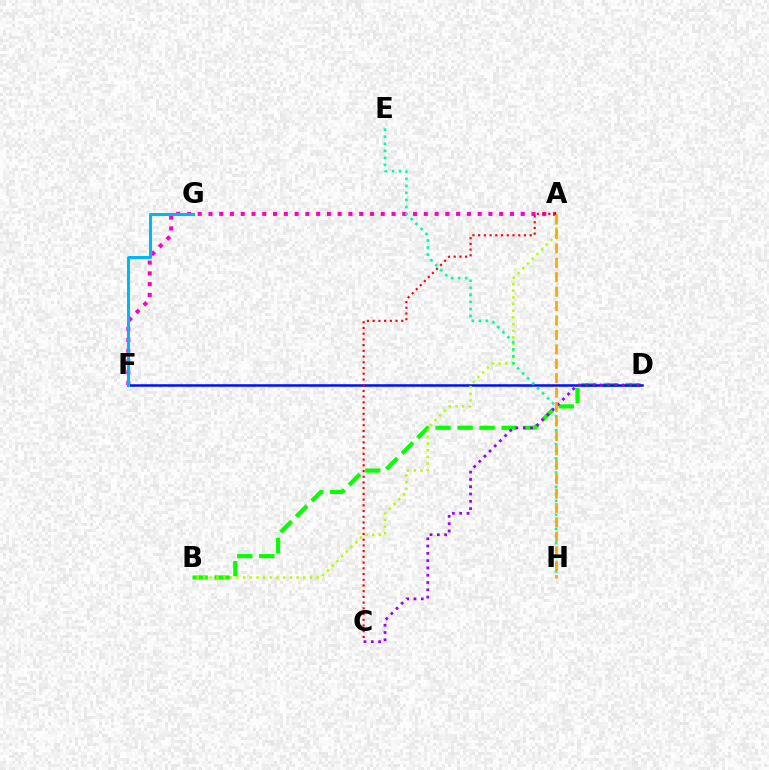{('B', 'D'): [{'color': '#08ff00', 'line_style': 'dashed', 'thickness': 2.99}], ('A', 'F'): [{'color': '#ff00bd', 'line_style': 'dotted', 'thickness': 2.93}], ('D', 'F'): [{'color': '#0010ff', 'line_style': 'solid', 'thickness': 1.82}], ('A', 'B'): [{'color': '#b3ff00', 'line_style': 'dotted', 'thickness': 1.81}], ('C', 'D'): [{'color': '#9b00ff', 'line_style': 'dotted', 'thickness': 1.98}], ('E', 'H'): [{'color': '#00ff9d', 'line_style': 'dotted', 'thickness': 1.92}], ('A', 'H'): [{'color': '#ffa500', 'line_style': 'dashed', 'thickness': 1.96}], ('A', 'C'): [{'color': '#ff0000', 'line_style': 'dotted', 'thickness': 1.55}], ('F', 'G'): [{'color': '#00b5ff', 'line_style': 'solid', 'thickness': 2.14}]}